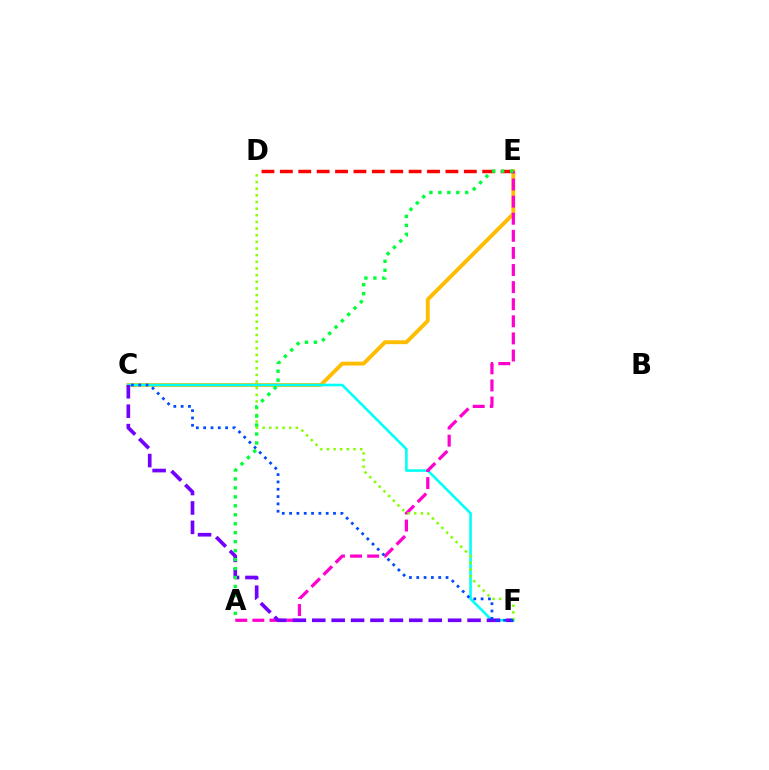{('C', 'E'): [{'color': '#ffbd00', 'line_style': 'solid', 'thickness': 2.79}], ('C', 'F'): [{'color': '#00fff6', 'line_style': 'solid', 'thickness': 1.87}, {'color': '#7200ff', 'line_style': 'dashed', 'thickness': 2.64}, {'color': '#004bff', 'line_style': 'dotted', 'thickness': 1.99}], ('D', 'E'): [{'color': '#ff0000', 'line_style': 'dashed', 'thickness': 2.5}], ('A', 'E'): [{'color': '#ff00cf', 'line_style': 'dashed', 'thickness': 2.32}, {'color': '#00ff39', 'line_style': 'dotted', 'thickness': 2.43}], ('D', 'F'): [{'color': '#84ff00', 'line_style': 'dotted', 'thickness': 1.81}]}